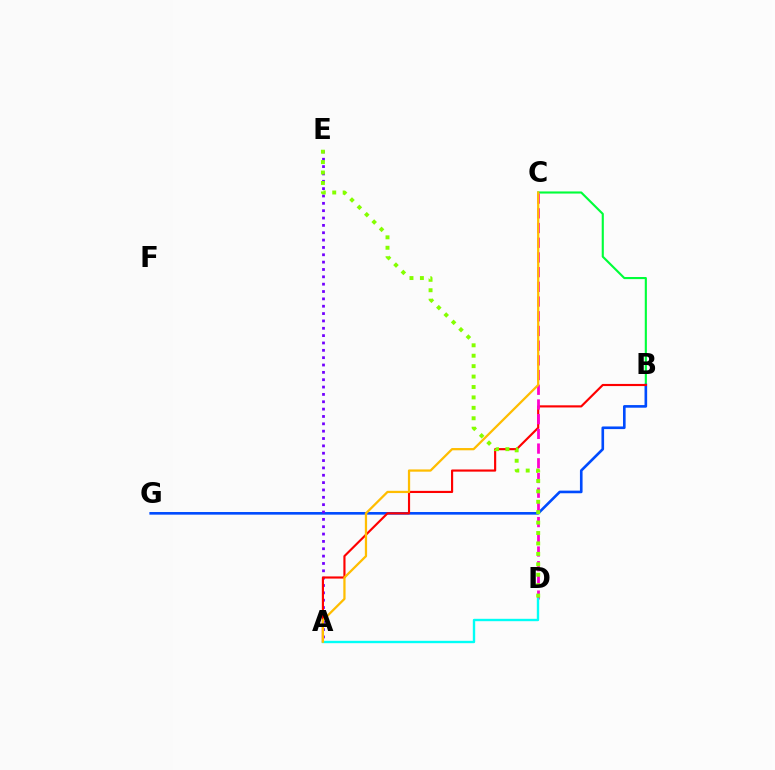{('B', 'C'): [{'color': '#00ff39', 'line_style': 'solid', 'thickness': 1.53}], ('B', 'G'): [{'color': '#004bff', 'line_style': 'solid', 'thickness': 1.89}], ('A', 'E'): [{'color': '#7200ff', 'line_style': 'dotted', 'thickness': 2.0}], ('A', 'B'): [{'color': '#ff0000', 'line_style': 'solid', 'thickness': 1.55}], ('C', 'D'): [{'color': '#ff00cf', 'line_style': 'dashed', 'thickness': 2.0}], ('A', 'D'): [{'color': '#00fff6', 'line_style': 'solid', 'thickness': 1.71}], ('D', 'E'): [{'color': '#84ff00', 'line_style': 'dotted', 'thickness': 2.83}], ('A', 'C'): [{'color': '#ffbd00', 'line_style': 'solid', 'thickness': 1.62}]}